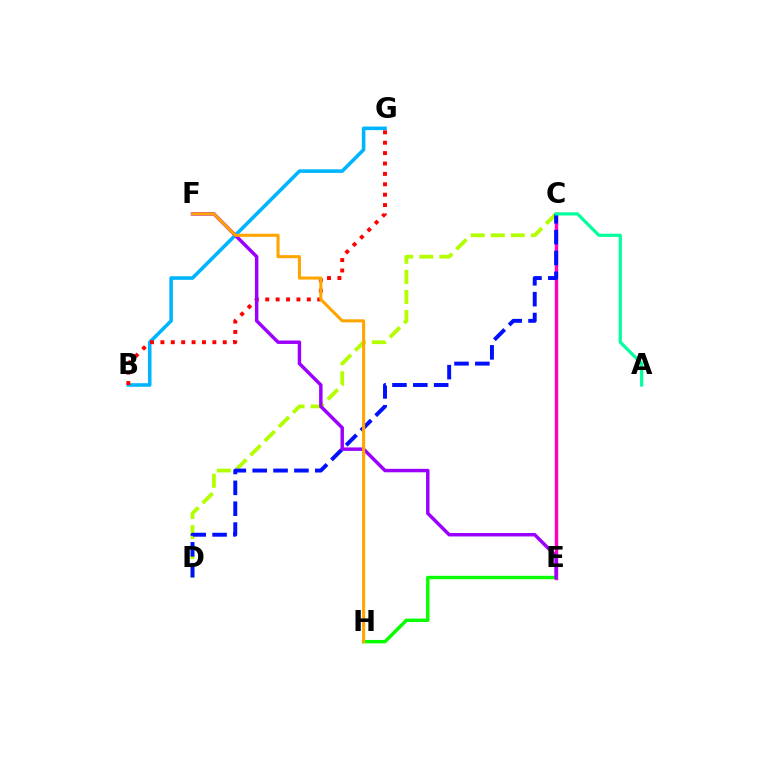{('C', 'E'): [{'color': '#ff00bd', 'line_style': 'solid', 'thickness': 2.46}], ('B', 'G'): [{'color': '#00b5ff', 'line_style': 'solid', 'thickness': 2.57}, {'color': '#ff0000', 'line_style': 'dotted', 'thickness': 2.82}], ('C', 'D'): [{'color': '#b3ff00', 'line_style': 'dashed', 'thickness': 2.73}, {'color': '#0010ff', 'line_style': 'dashed', 'thickness': 2.83}], ('E', 'H'): [{'color': '#08ff00', 'line_style': 'solid', 'thickness': 2.45}], ('A', 'C'): [{'color': '#00ff9d', 'line_style': 'solid', 'thickness': 2.3}], ('E', 'F'): [{'color': '#9b00ff', 'line_style': 'solid', 'thickness': 2.49}], ('F', 'H'): [{'color': '#ffa500', 'line_style': 'solid', 'thickness': 2.21}]}